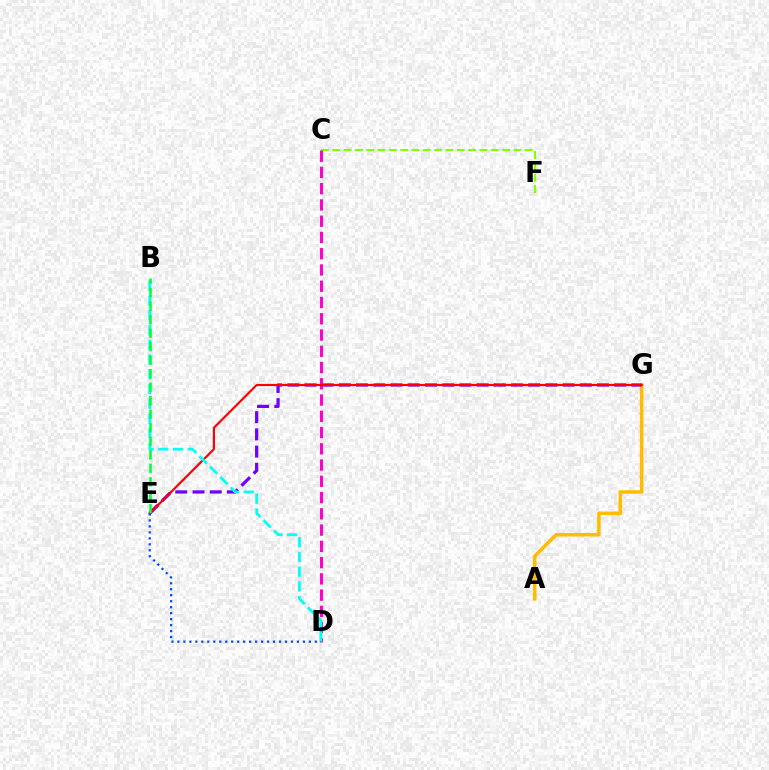{('C', 'F'): [{'color': '#84ff00', 'line_style': 'dashed', 'thickness': 1.54}], ('A', 'G'): [{'color': '#ffbd00', 'line_style': 'solid', 'thickness': 2.54}], ('E', 'G'): [{'color': '#7200ff', 'line_style': 'dashed', 'thickness': 2.34}, {'color': '#ff0000', 'line_style': 'solid', 'thickness': 1.56}], ('C', 'D'): [{'color': '#ff00cf', 'line_style': 'dashed', 'thickness': 2.21}], ('B', 'D'): [{'color': '#00fff6', 'line_style': 'dashed', 'thickness': 2.0}], ('B', 'E'): [{'color': '#00ff39', 'line_style': 'dashed', 'thickness': 1.83}], ('D', 'E'): [{'color': '#004bff', 'line_style': 'dotted', 'thickness': 1.62}]}